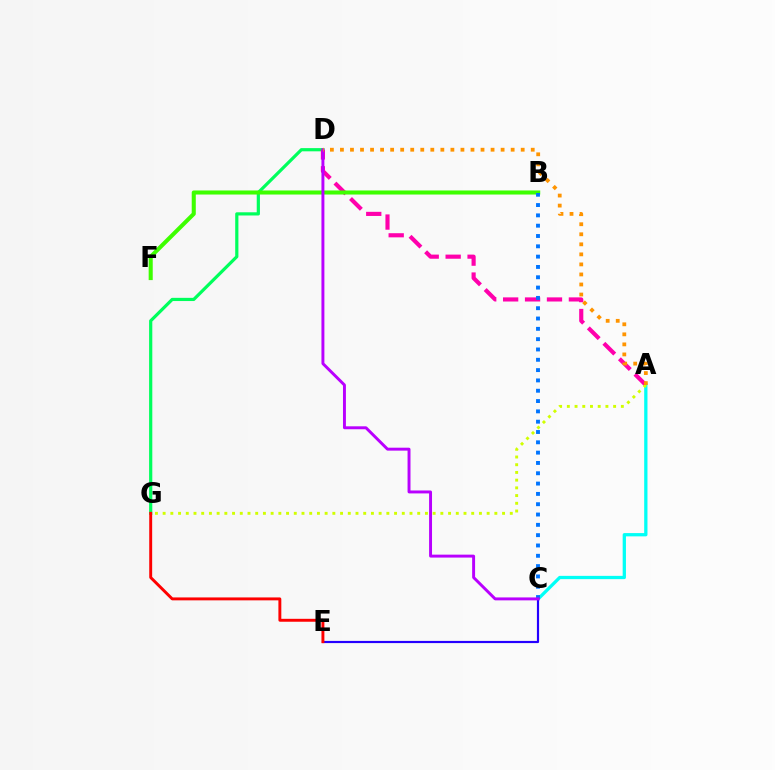{('D', 'G'): [{'color': '#00ff5c', 'line_style': 'solid', 'thickness': 2.3}], ('A', 'C'): [{'color': '#00fff6', 'line_style': 'solid', 'thickness': 2.36}], ('A', 'D'): [{'color': '#ff00ac', 'line_style': 'dashed', 'thickness': 2.98}, {'color': '#ff9400', 'line_style': 'dotted', 'thickness': 2.73}], ('C', 'E'): [{'color': '#2500ff', 'line_style': 'solid', 'thickness': 1.57}], ('B', 'F'): [{'color': '#3dff00', 'line_style': 'solid', 'thickness': 2.93}], ('B', 'C'): [{'color': '#0074ff', 'line_style': 'dotted', 'thickness': 2.8}], ('C', 'D'): [{'color': '#b900ff', 'line_style': 'solid', 'thickness': 2.11}], ('A', 'G'): [{'color': '#d1ff00', 'line_style': 'dotted', 'thickness': 2.1}], ('E', 'G'): [{'color': '#ff0000', 'line_style': 'solid', 'thickness': 2.1}]}